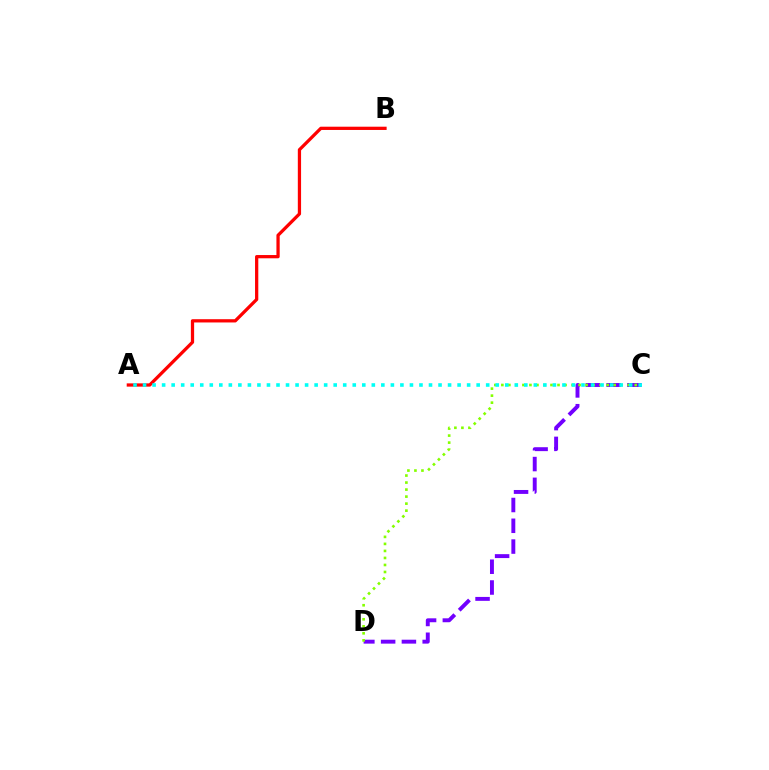{('C', 'D'): [{'color': '#7200ff', 'line_style': 'dashed', 'thickness': 2.82}, {'color': '#84ff00', 'line_style': 'dotted', 'thickness': 1.91}], ('A', 'B'): [{'color': '#ff0000', 'line_style': 'solid', 'thickness': 2.34}], ('A', 'C'): [{'color': '#00fff6', 'line_style': 'dotted', 'thickness': 2.59}]}